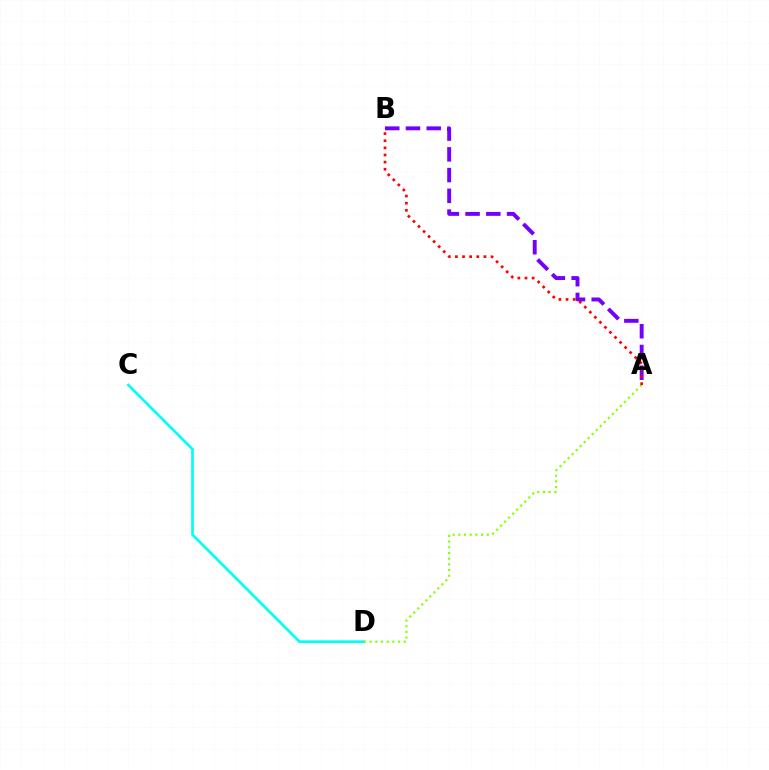{('C', 'D'): [{'color': '#00fff6', 'line_style': 'solid', 'thickness': 1.93}], ('A', 'D'): [{'color': '#84ff00', 'line_style': 'dotted', 'thickness': 1.54}], ('A', 'B'): [{'color': '#7200ff', 'line_style': 'dashed', 'thickness': 2.82}, {'color': '#ff0000', 'line_style': 'dotted', 'thickness': 1.94}]}